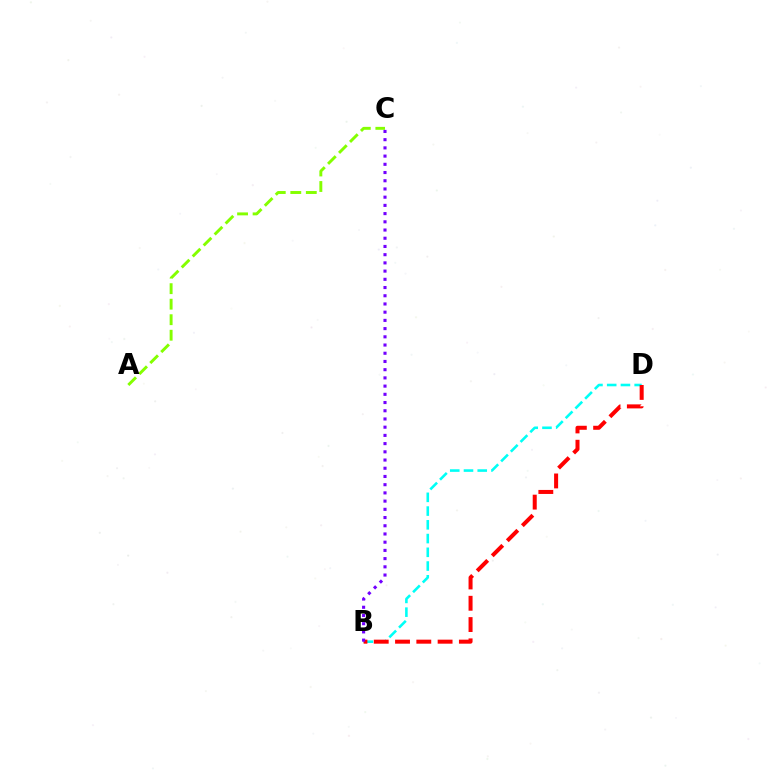{('B', 'D'): [{'color': '#00fff6', 'line_style': 'dashed', 'thickness': 1.87}, {'color': '#ff0000', 'line_style': 'dashed', 'thickness': 2.89}], ('A', 'C'): [{'color': '#84ff00', 'line_style': 'dashed', 'thickness': 2.11}], ('B', 'C'): [{'color': '#7200ff', 'line_style': 'dotted', 'thickness': 2.23}]}